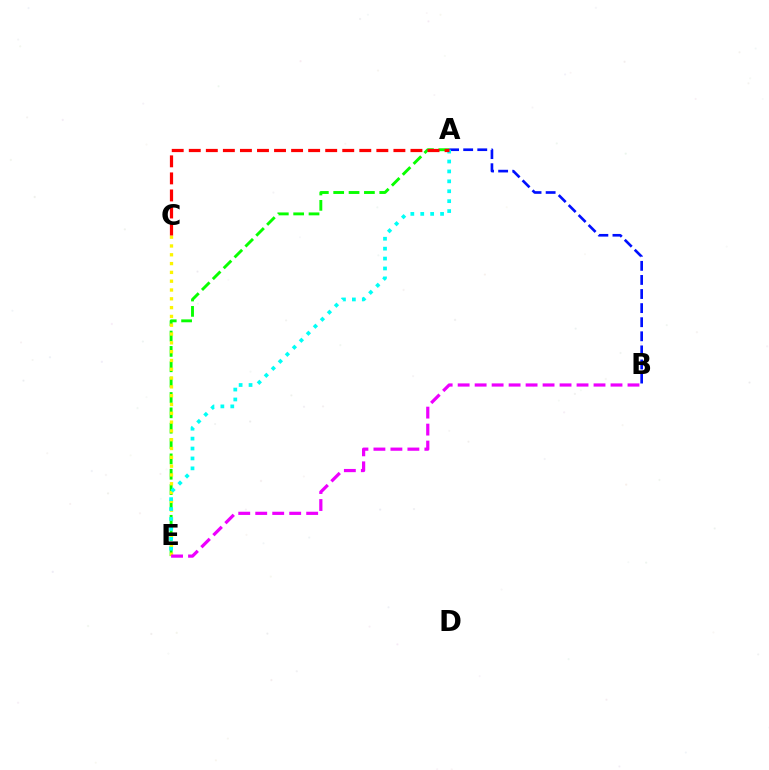{('A', 'E'): [{'color': '#08ff00', 'line_style': 'dashed', 'thickness': 2.09}, {'color': '#00fff6', 'line_style': 'dotted', 'thickness': 2.69}], ('A', 'B'): [{'color': '#0010ff', 'line_style': 'dashed', 'thickness': 1.91}], ('C', 'E'): [{'color': '#fcf500', 'line_style': 'dotted', 'thickness': 2.39}], ('B', 'E'): [{'color': '#ee00ff', 'line_style': 'dashed', 'thickness': 2.31}], ('A', 'C'): [{'color': '#ff0000', 'line_style': 'dashed', 'thickness': 2.32}]}